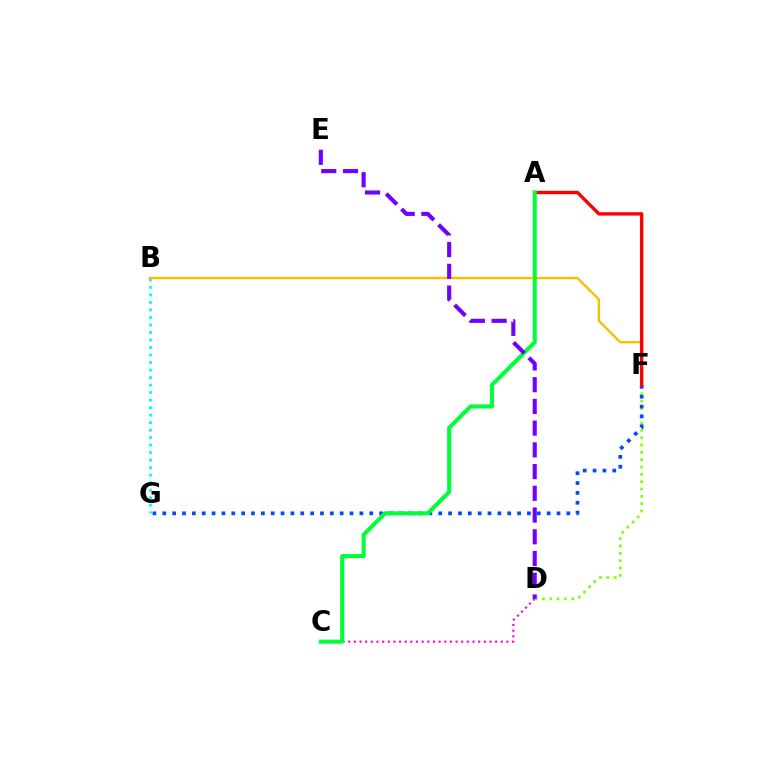{('B', 'G'): [{'color': '#00fff6', 'line_style': 'dotted', 'thickness': 2.04}], ('C', 'D'): [{'color': '#ff00cf', 'line_style': 'dotted', 'thickness': 1.53}], ('D', 'F'): [{'color': '#84ff00', 'line_style': 'dotted', 'thickness': 1.99}], ('B', 'F'): [{'color': '#ffbd00', 'line_style': 'solid', 'thickness': 1.7}], ('F', 'G'): [{'color': '#004bff', 'line_style': 'dotted', 'thickness': 2.68}], ('A', 'F'): [{'color': '#ff0000', 'line_style': 'solid', 'thickness': 2.45}], ('A', 'C'): [{'color': '#00ff39', 'line_style': 'solid', 'thickness': 2.93}], ('D', 'E'): [{'color': '#7200ff', 'line_style': 'dashed', 'thickness': 2.95}]}